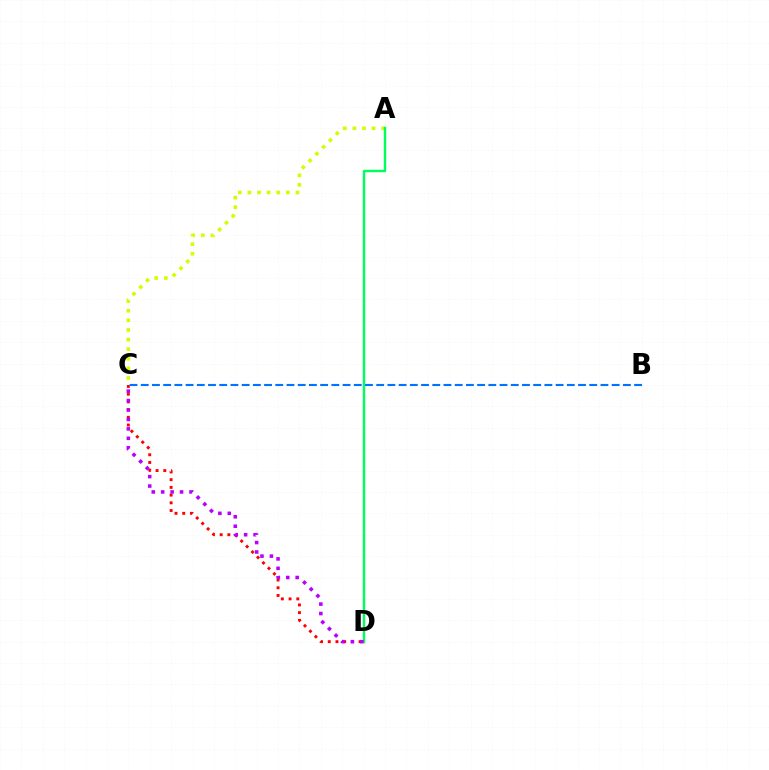{('C', 'D'): [{'color': '#ff0000', 'line_style': 'dotted', 'thickness': 2.1}, {'color': '#b900ff', 'line_style': 'dotted', 'thickness': 2.56}], ('A', 'C'): [{'color': '#d1ff00', 'line_style': 'dotted', 'thickness': 2.61}], ('A', 'D'): [{'color': '#00ff5c', 'line_style': 'solid', 'thickness': 1.74}], ('B', 'C'): [{'color': '#0074ff', 'line_style': 'dashed', 'thickness': 1.52}]}